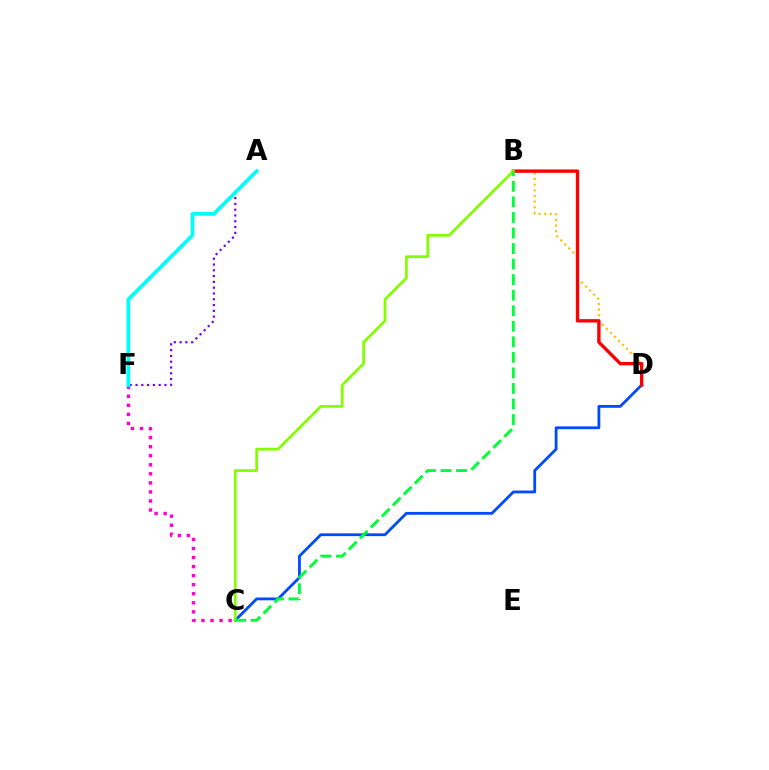{('C', 'D'): [{'color': '#004bff', 'line_style': 'solid', 'thickness': 2.02}], ('B', 'D'): [{'color': '#ffbd00', 'line_style': 'dotted', 'thickness': 1.54}, {'color': '#ff0000', 'line_style': 'solid', 'thickness': 2.43}], ('C', 'F'): [{'color': '#ff00cf', 'line_style': 'dotted', 'thickness': 2.46}], ('A', 'F'): [{'color': '#7200ff', 'line_style': 'dotted', 'thickness': 1.57}, {'color': '#00fff6', 'line_style': 'solid', 'thickness': 2.67}], ('B', 'C'): [{'color': '#84ff00', 'line_style': 'solid', 'thickness': 1.98}, {'color': '#00ff39', 'line_style': 'dashed', 'thickness': 2.11}]}